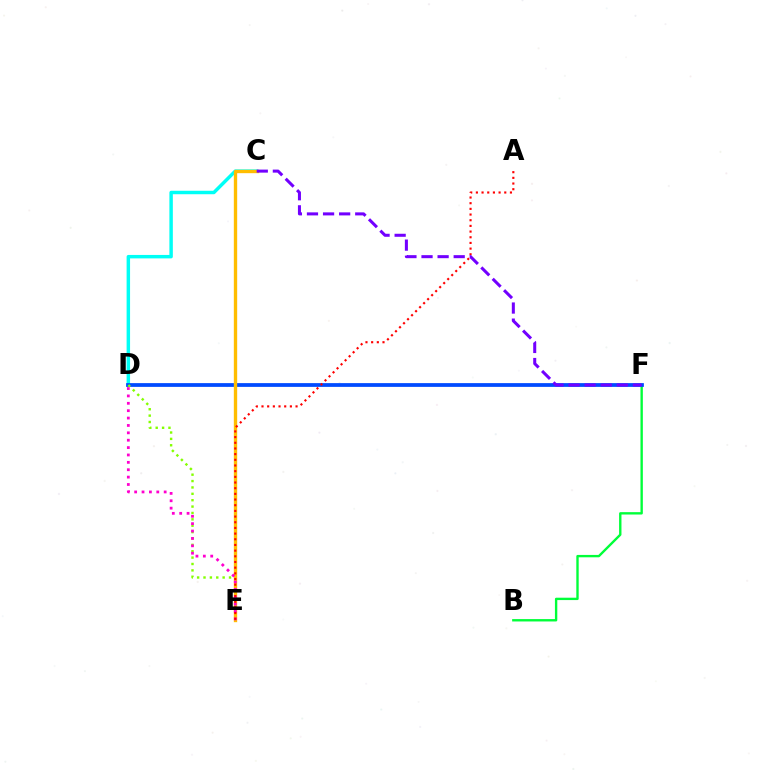{('B', 'F'): [{'color': '#00ff39', 'line_style': 'solid', 'thickness': 1.71}], ('C', 'D'): [{'color': '#00fff6', 'line_style': 'solid', 'thickness': 2.49}], ('D', 'F'): [{'color': '#004bff', 'line_style': 'solid', 'thickness': 2.71}], ('D', 'E'): [{'color': '#84ff00', 'line_style': 'dotted', 'thickness': 1.73}, {'color': '#ff00cf', 'line_style': 'dotted', 'thickness': 2.01}], ('C', 'E'): [{'color': '#ffbd00', 'line_style': 'solid', 'thickness': 2.41}], ('A', 'E'): [{'color': '#ff0000', 'line_style': 'dotted', 'thickness': 1.54}], ('C', 'F'): [{'color': '#7200ff', 'line_style': 'dashed', 'thickness': 2.19}]}